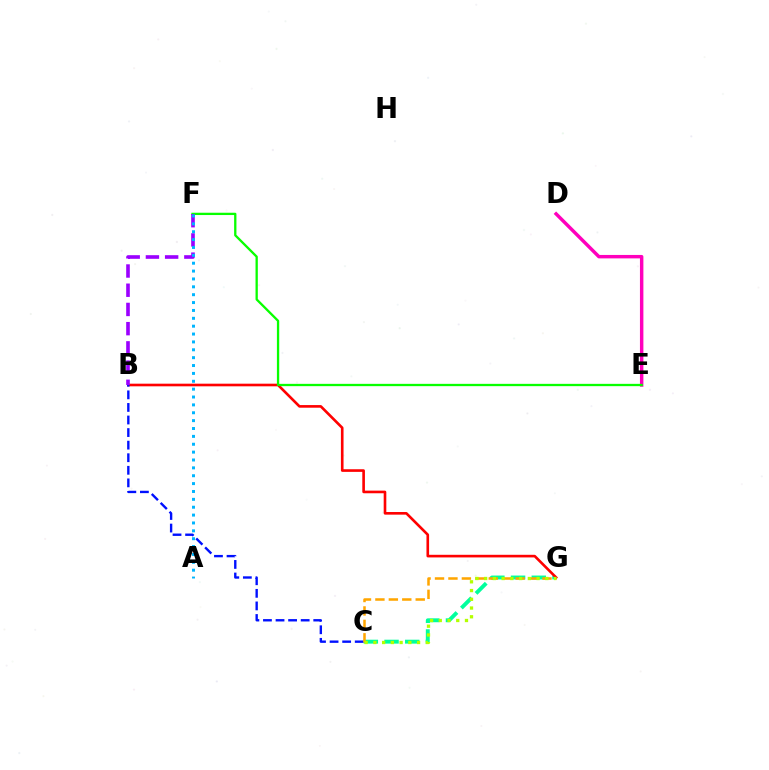{('C', 'G'): [{'color': '#00ff9d', 'line_style': 'dashed', 'thickness': 2.81}, {'color': '#ffa500', 'line_style': 'dashed', 'thickness': 1.82}, {'color': '#b3ff00', 'line_style': 'dotted', 'thickness': 2.37}], ('B', 'G'): [{'color': '#ff0000', 'line_style': 'solid', 'thickness': 1.89}], ('D', 'E'): [{'color': '#ff00bd', 'line_style': 'solid', 'thickness': 2.48}], ('B', 'C'): [{'color': '#0010ff', 'line_style': 'dashed', 'thickness': 1.71}], ('E', 'F'): [{'color': '#08ff00', 'line_style': 'solid', 'thickness': 1.66}], ('B', 'F'): [{'color': '#9b00ff', 'line_style': 'dashed', 'thickness': 2.61}], ('A', 'F'): [{'color': '#00b5ff', 'line_style': 'dotted', 'thickness': 2.14}]}